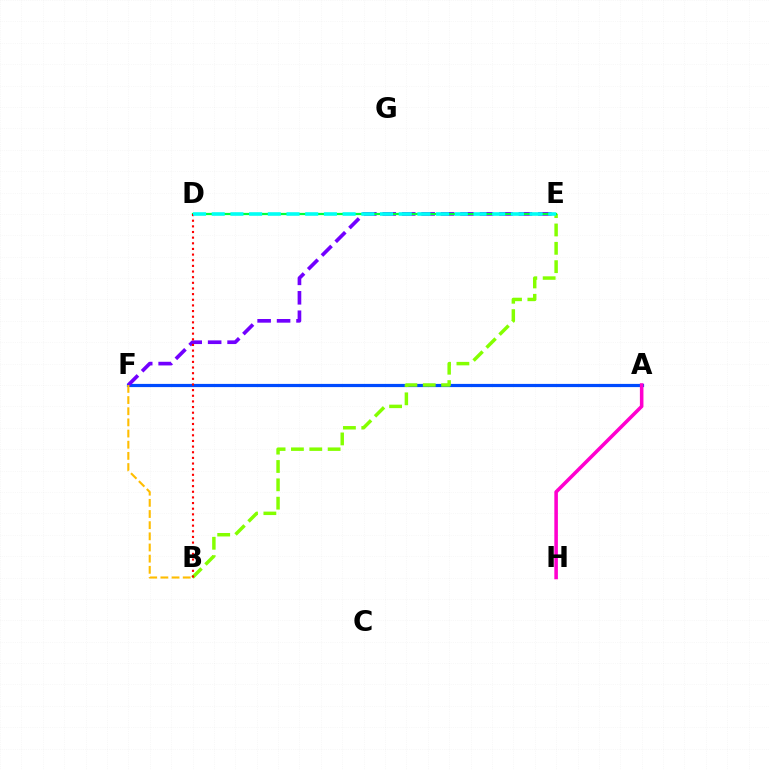{('A', 'F'): [{'color': '#004bff', 'line_style': 'solid', 'thickness': 2.3}], ('E', 'F'): [{'color': '#7200ff', 'line_style': 'dashed', 'thickness': 2.64}], ('B', 'E'): [{'color': '#84ff00', 'line_style': 'dashed', 'thickness': 2.49}], ('B', 'F'): [{'color': '#ffbd00', 'line_style': 'dashed', 'thickness': 1.52}], ('A', 'H'): [{'color': '#ff00cf', 'line_style': 'solid', 'thickness': 2.56}], ('D', 'E'): [{'color': '#00ff39', 'line_style': 'solid', 'thickness': 1.61}, {'color': '#00fff6', 'line_style': 'dashed', 'thickness': 2.54}], ('B', 'D'): [{'color': '#ff0000', 'line_style': 'dotted', 'thickness': 1.53}]}